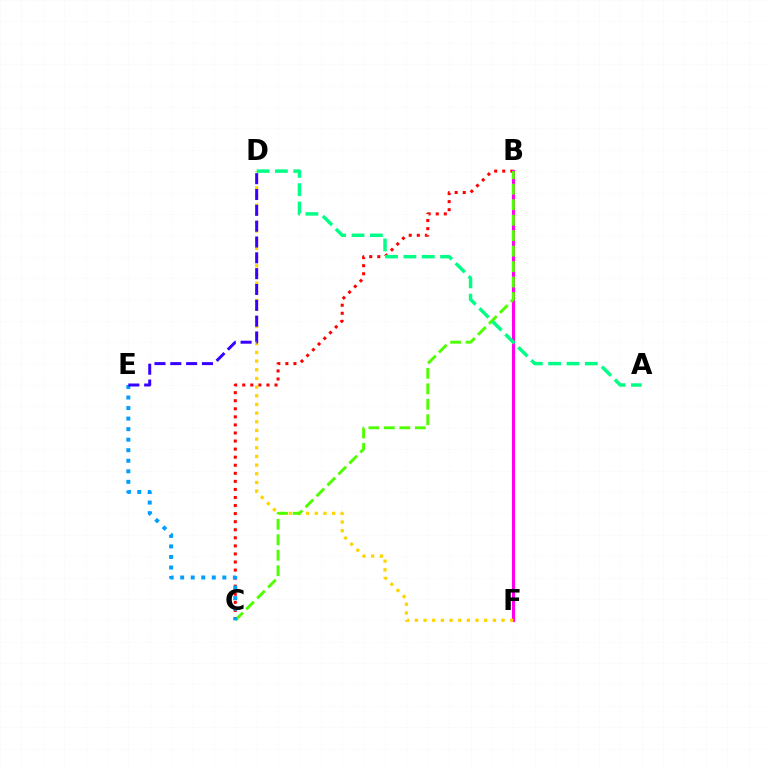{('B', 'C'): [{'color': '#ff0000', 'line_style': 'dotted', 'thickness': 2.19}, {'color': '#4fff00', 'line_style': 'dashed', 'thickness': 2.1}], ('B', 'F'): [{'color': '#ff00ed', 'line_style': 'solid', 'thickness': 2.23}], ('D', 'F'): [{'color': '#ffd500', 'line_style': 'dotted', 'thickness': 2.35}], ('C', 'E'): [{'color': '#009eff', 'line_style': 'dotted', 'thickness': 2.86}], ('D', 'E'): [{'color': '#3700ff', 'line_style': 'dashed', 'thickness': 2.15}], ('A', 'D'): [{'color': '#00ff86', 'line_style': 'dashed', 'thickness': 2.49}]}